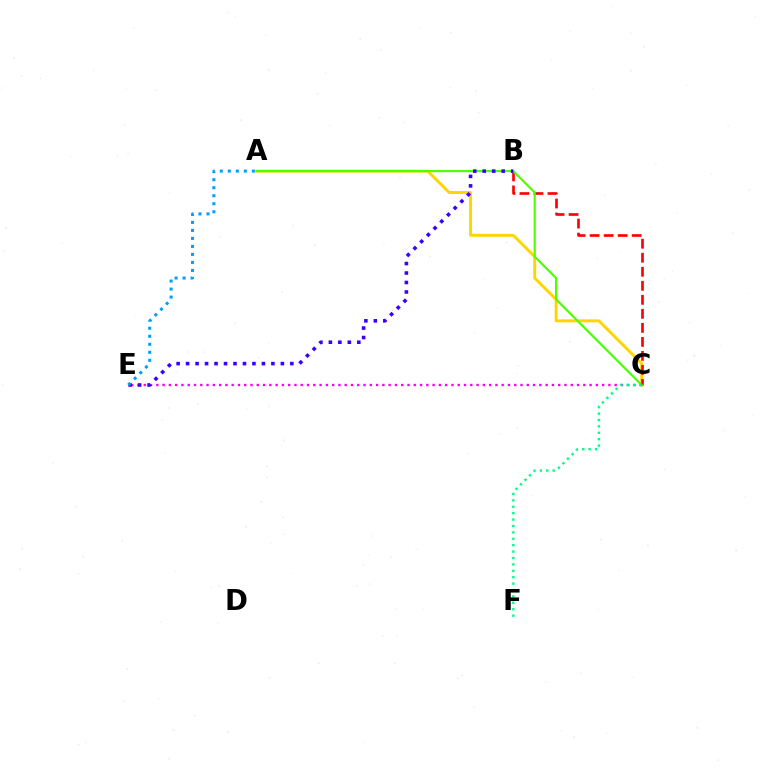{('A', 'C'): [{'color': '#ffd500', 'line_style': 'solid', 'thickness': 2.1}, {'color': '#4fff00', 'line_style': 'solid', 'thickness': 1.54}], ('B', 'C'): [{'color': '#ff0000', 'line_style': 'dashed', 'thickness': 1.9}], ('C', 'E'): [{'color': '#ff00ed', 'line_style': 'dotted', 'thickness': 1.71}], ('B', 'E'): [{'color': '#3700ff', 'line_style': 'dotted', 'thickness': 2.57}], ('A', 'E'): [{'color': '#009eff', 'line_style': 'dotted', 'thickness': 2.18}], ('C', 'F'): [{'color': '#00ff86', 'line_style': 'dotted', 'thickness': 1.74}]}